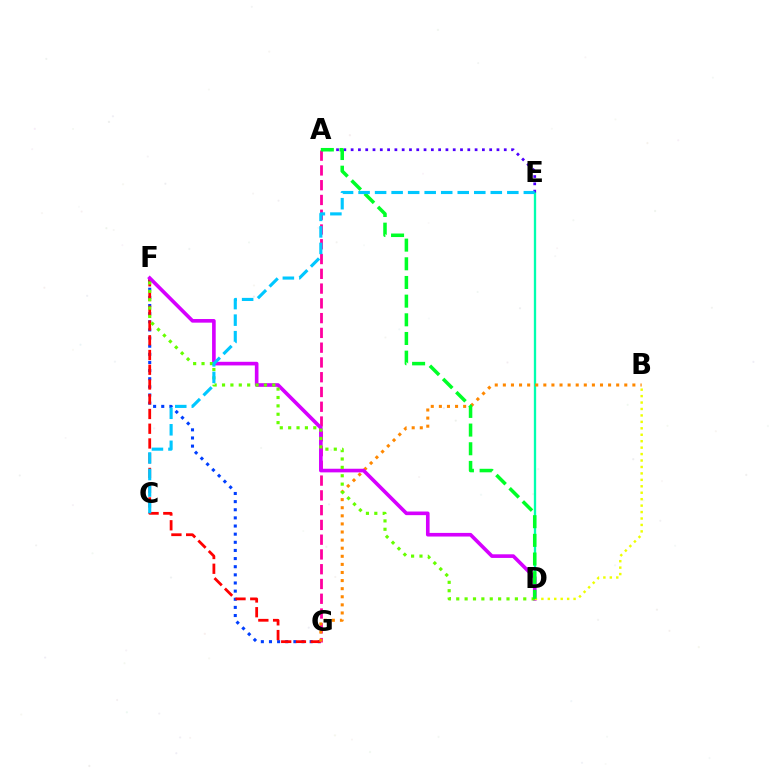{('F', 'G'): [{'color': '#003fff', 'line_style': 'dotted', 'thickness': 2.21}, {'color': '#ff0000', 'line_style': 'dashed', 'thickness': 2.0}], ('A', 'G'): [{'color': '#ff00a0', 'line_style': 'dashed', 'thickness': 2.01}], ('D', 'E'): [{'color': '#00ffaf', 'line_style': 'solid', 'thickness': 1.67}], ('A', 'E'): [{'color': '#4f00ff', 'line_style': 'dotted', 'thickness': 1.98}], ('B', 'G'): [{'color': '#ff8800', 'line_style': 'dotted', 'thickness': 2.2}], ('D', 'F'): [{'color': '#d600ff', 'line_style': 'solid', 'thickness': 2.61}, {'color': '#66ff00', 'line_style': 'dotted', 'thickness': 2.28}], ('B', 'D'): [{'color': '#eeff00', 'line_style': 'dotted', 'thickness': 1.75}], ('A', 'D'): [{'color': '#00ff27', 'line_style': 'dashed', 'thickness': 2.54}], ('C', 'E'): [{'color': '#00c7ff', 'line_style': 'dashed', 'thickness': 2.25}]}